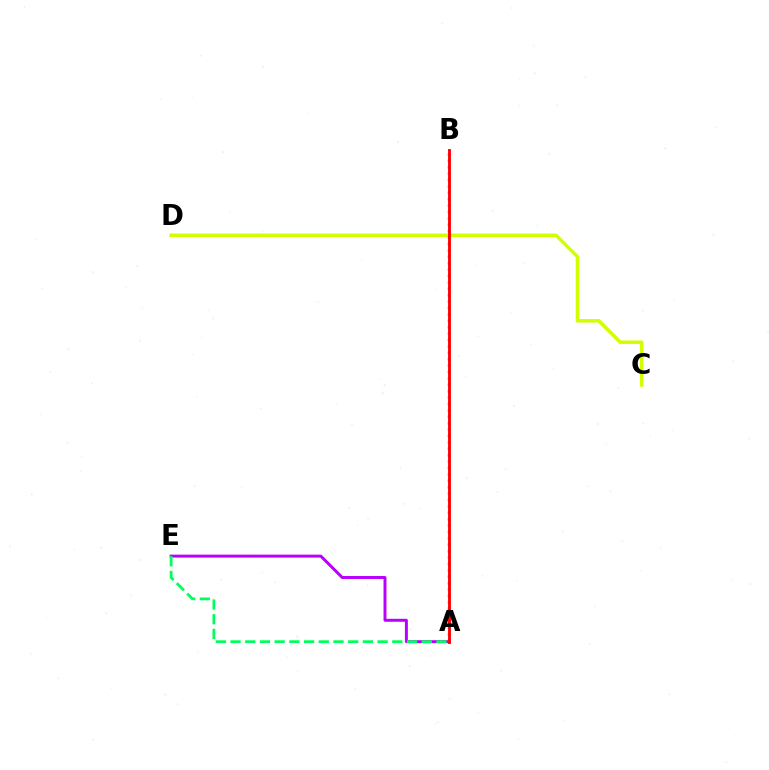{('C', 'D'): [{'color': '#d1ff00', 'line_style': 'solid', 'thickness': 2.54}], ('A', 'B'): [{'color': '#0074ff', 'line_style': 'dotted', 'thickness': 1.74}, {'color': '#ff0000', 'line_style': 'solid', 'thickness': 2.06}], ('A', 'E'): [{'color': '#b900ff', 'line_style': 'solid', 'thickness': 2.13}, {'color': '#00ff5c', 'line_style': 'dashed', 'thickness': 2.0}]}